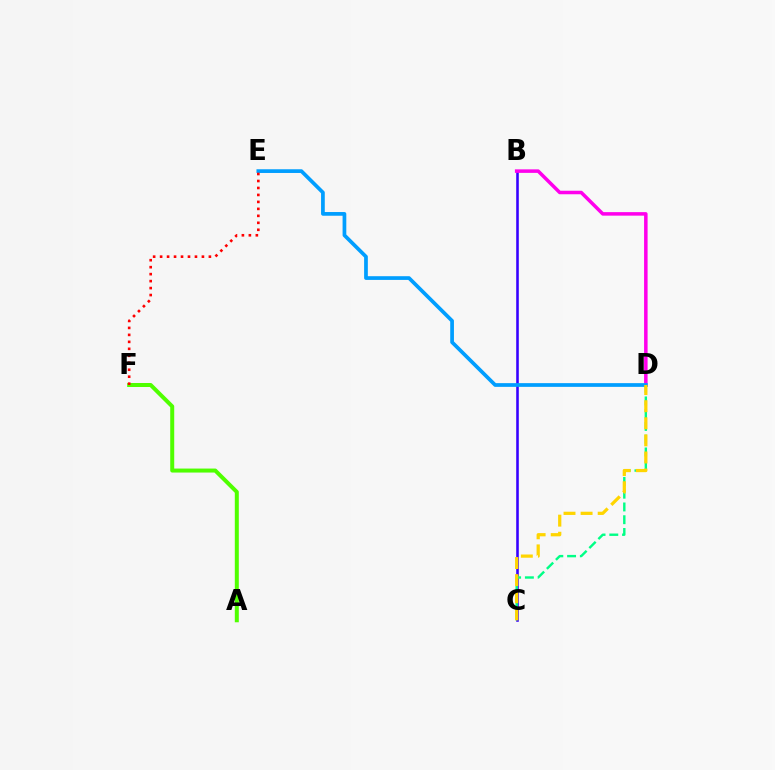{('A', 'F'): [{'color': '#4fff00', 'line_style': 'solid', 'thickness': 2.87}], ('B', 'C'): [{'color': '#3700ff', 'line_style': 'solid', 'thickness': 1.85}], ('B', 'D'): [{'color': '#ff00ed', 'line_style': 'solid', 'thickness': 2.53}], ('C', 'D'): [{'color': '#00ff86', 'line_style': 'dashed', 'thickness': 1.73}, {'color': '#ffd500', 'line_style': 'dashed', 'thickness': 2.32}], ('D', 'E'): [{'color': '#009eff', 'line_style': 'solid', 'thickness': 2.68}], ('E', 'F'): [{'color': '#ff0000', 'line_style': 'dotted', 'thickness': 1.89}]}